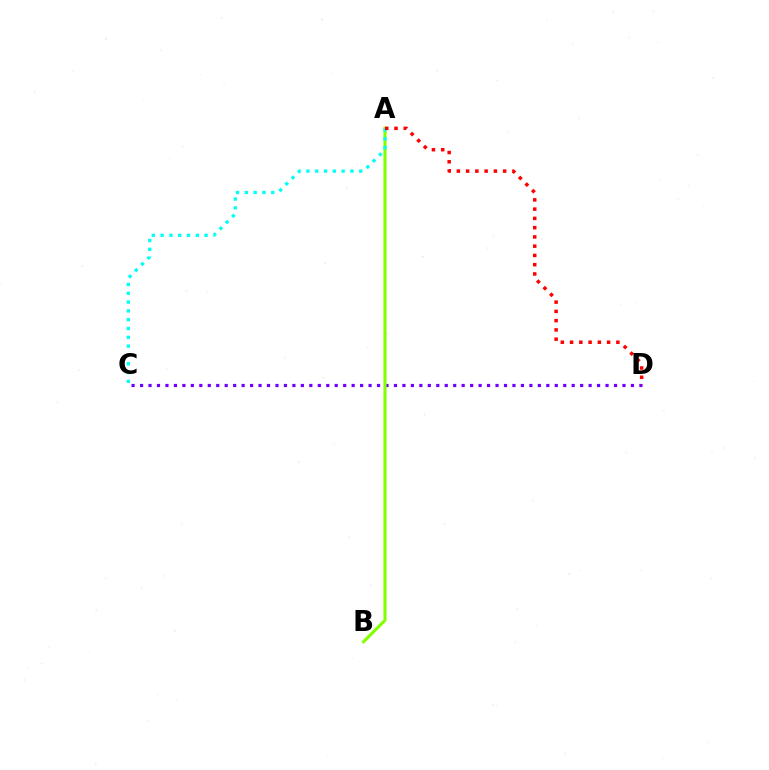{('C', 'D'): [{'color': '#7200ff', 'line_style': 'dotted', 'thickness': 2.3}], ('A', 'B'): [{'color': '#84ff00', 'line_style': 'solid', 'thickness': 2.25}], ('A', 'C'): [{'color': '#00fff6', 'line_style': 'dotted', 'thickness': 2.39}], ('A', 'D'): [{'color': '#ff0000', 'line_style': 'dotted', 'thickness': 2.52}]}